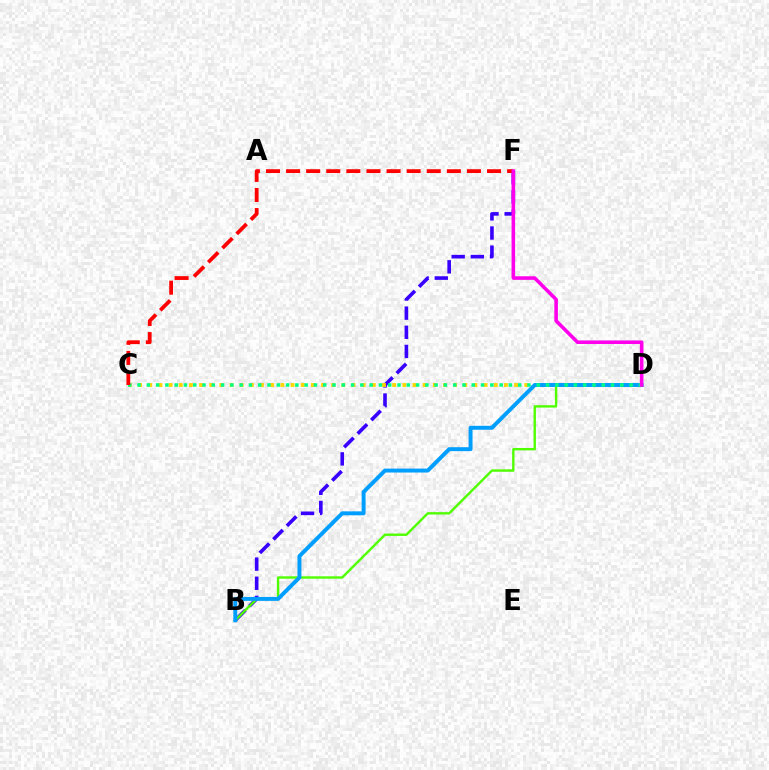{('B', 'F'): [{'color': '#3700ff', 'line_style': 'dashed', 'thickness': 2.6}], ('C', 'D'): [{'color': '#ffd500', 'line_style': 'dotted', 'thickness': 2.76}, {'color': '#00ff86', 'line_style': 'dotted', 'thickness': 2.52}], ('B', 'D'): [{'color': '#4fff00', 'line_style': 'solid', 'thickness': 1.71}, {'color': '#009eff', 'line_style': 'solid', 'thickness': 2.83}], ('C', 'F'): [{'color': '#ff0000', 'line_style': 'dashed', 'thickness': 2.73}], ('D', 'F'): [{'color': '#ff00ed', 'line_style': 'solid', 'thickness': 2.58}]}